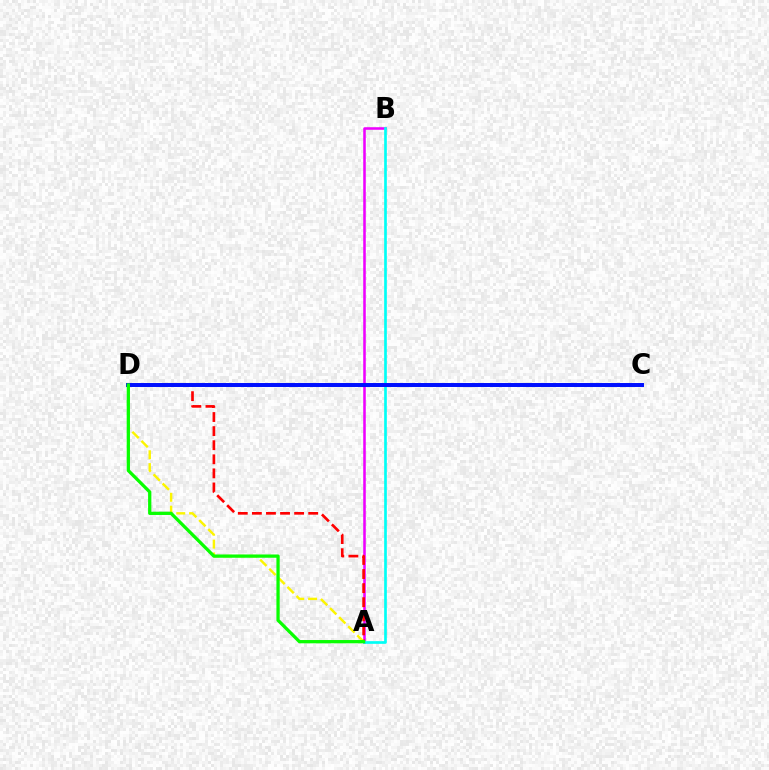{('A', 'B'): [{'color': '#ee00ff', 'line_style': 'solid', 'thickness': 1.84}, {'color': '#00fff6', 'line_style': 'solid', 'thickness': 1.92}], ('A', 'D'): [{'color': '#ff0000', 'line_style': 'dashed', 'thickness': 1.91}, {'color': '#fcf500', 'line_style': 'dashed', 'thickness': 1.75}, {'color': '#08ff00', 'line_style': 'solid', 'thickness': 2.35}], ('C', 'D'): [{'color': '#0010ff', 'line_style': 'solid', 'thickness': 2.86}]}